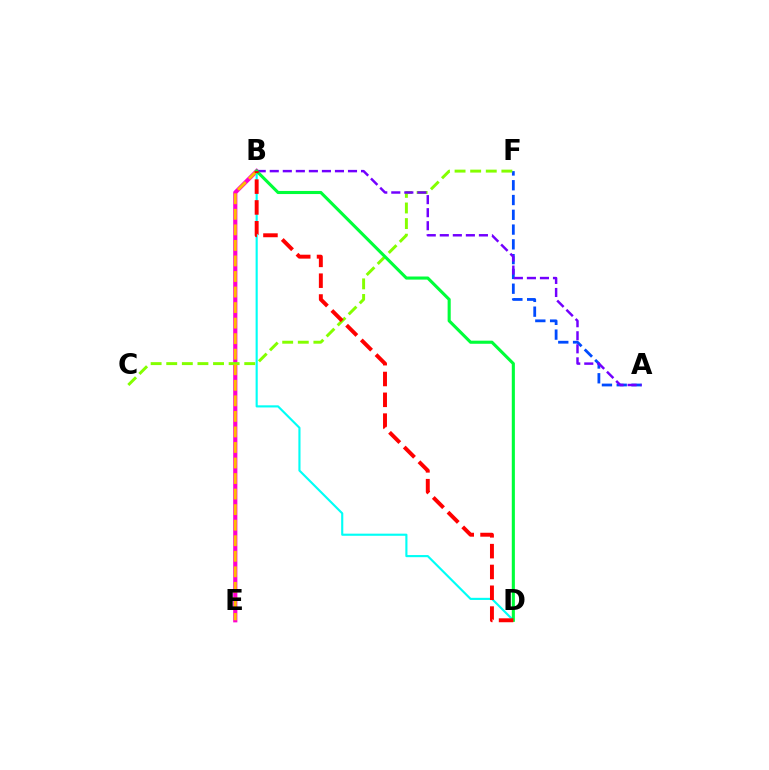{('A', 'F'): [{'color': '#004bff', 'line_style': 'dashed', 'thickness': 2.01}], ('B', 'E'): [{'color': '#ff00cf', 'line_style': 'solid', 'thickness': 3.0}, {'color': '#ffbd00', 'line_style': 'dashed', 'thickness': 2.11}], ('B', 'D'): [{'color': '#00fff6', 'line_style': 'solid', 'thickness': 1.54}, {'color': '#00ff39', 'line_style': 'solid', 'thickness': 2.23}, {'color': '#ff0000', 'line_style': 'dashed', 'thickness': 2.83}], ('C', 'F'): [{'color': '#84ff00', 'line_style': 'dashed', 'thickness': 2.12}], ('A', 'B'): [{'color': '#7200ff', 'line_style': 'dashed', 'thickness': 1.77}]}